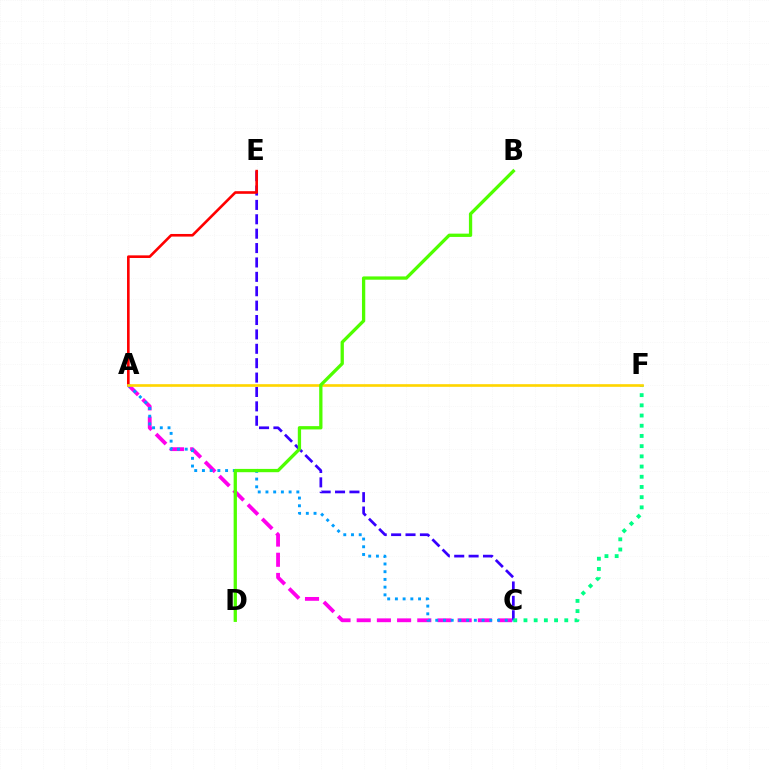{('C', 'E'): [{'color': '#3700ff', 'line_style': 'dashed', 'thickness': 1.95}], ('A', 'E'): [{'color': '#ff0000', 'line_style': 'solid', 'thickness': 1.89}], ('A', 'C'): [{'color': '#ff00ed', 'line_style': 'dashed', 'thickness': 2.74}, {'color': '#009eff', 'line_style': 'dotted', 'thickness': 2.1}], ('C', 'F'): [{'color': '#00ff86', 'line_style': 'dotted', 'thickness': 2.77}], ('A', 'F'): [{'color': '#ffd500', 'line_style': 'solid', 'thickness': 1.91}], ('B', 'D'): [{'color': '#4fff00', 'line_style': 'solid', 'thickness': 2.37}]}